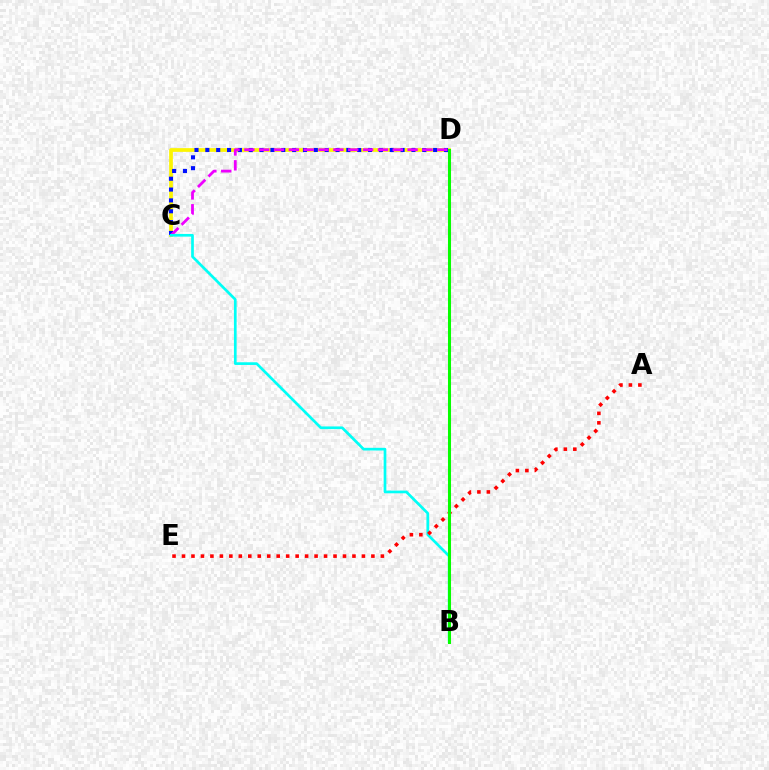{('C', 'D'): [{'color': '#fcf500', 'line_style': 'solid', 'thickness': 2.68}, {'color': '#0010ff', 'line_style': 'dotted', 'thickness': 2.95}, {'color': '#ee00ff', 'line_style': 'dashed', 'thickness': 2.02}], ('B', 'C'): [{'color': '#00fff6', 'line_style': 'solid', 'thickness': 1.94}], ('A', 'E'): [{'color': '#ff0000', 'line_style': 'dotted', 'thickness': 2.57}], ('B', 'D'): [{'color': '#08ff00', 'line_style': 'solid', 'thickness': 2.2}]}